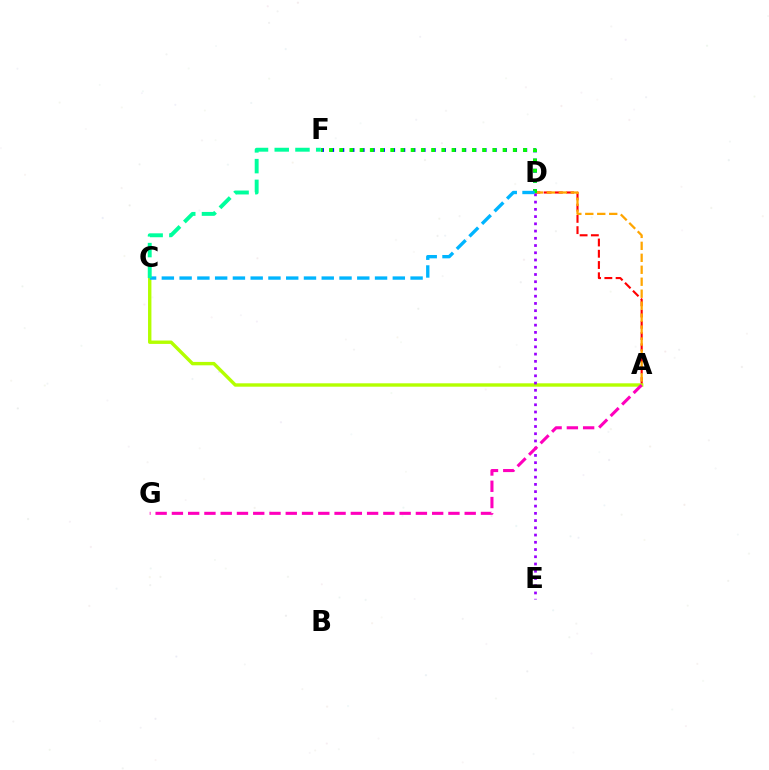{('A', 'D'): [{'color': '#ff0000', 'line_style': 'dashed', 'thickness': 1.53}, {'color': '#ffa500', 'line_style': 'dashed', 'thickness': 1.63}], ('D', 'F'): [{'color': '#0010ff', 'line_style': 'dotted', 'thickness': 2.76}, {'color': '#08ff00', 'line_style': 'dotted', 'thickness': 2.77}], ('A', 'C'): [{'color': '#b3ff00', 'line_style': 'solid', 'thickness': 2.44}], ('D', 'E'): [{'color': '#9b00ff', 'line_style': 'dotted', 'thickness': 1.97}], ('C', 'D'): [{'color': '#00b5ff', 'line_style': 'dashed', 'thickness': 2.41}], ('C', 'F'): [{'color': '#00ff9d', 'line_style': 'dashed', 'thickness': 2.82}], ('A', 'G'): [{'color': '#ff00bd', 'line_style': 'dashed', 'thickness': 2.21}]}